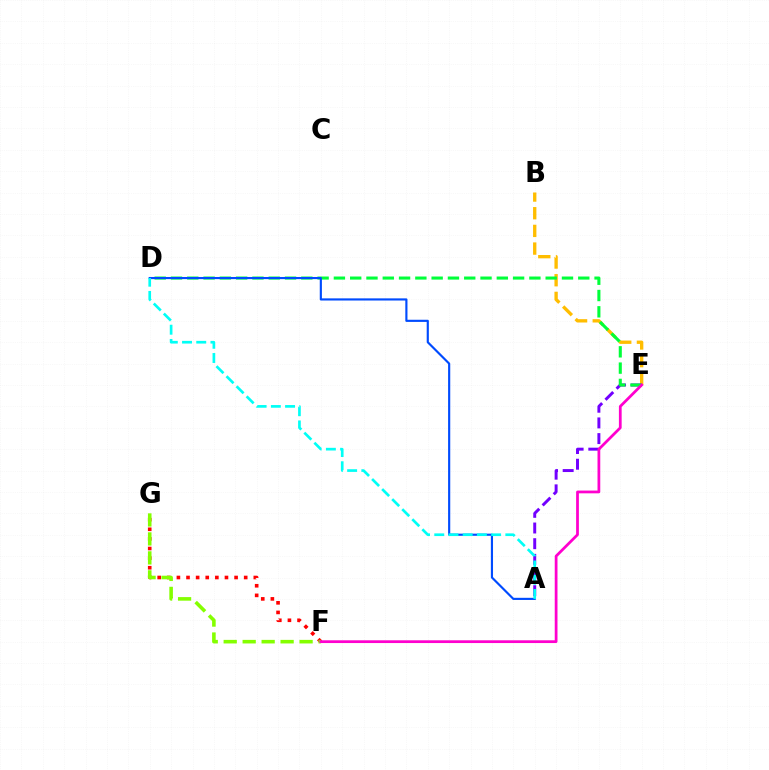{('B', 'E'): [{'color': '#ffbd00', 'line_style': 'dashed', 'thickness': 2.4}], ('F', 'G'): [{'color': '#ff0000', 'line_style': 'dotted', 'thickness': 2.61}, {'color': '#84ff00', 'line_style': 'dashed', 'thickness': 2.58}], ('A', 'E'): [{'color': '#7200ff', 'line_style': 'dashed', 'thickness': 2.13}], ('D', 'E'): [{'color': '#00ff39', 'line_style': 'dashed', 'thickness': 2.21}], ('A', 'D'): [{'color': '#004bff', 'line_style': 'solid', 'thickness': 1.55}, {'color': '#00fff6', 'line_style': 'dashed', 'thickness': 1.93}], ('E', 'F'): [{'color': '#ff00cf', 'line_style': 'solid', 'thickness': 1.98}]}